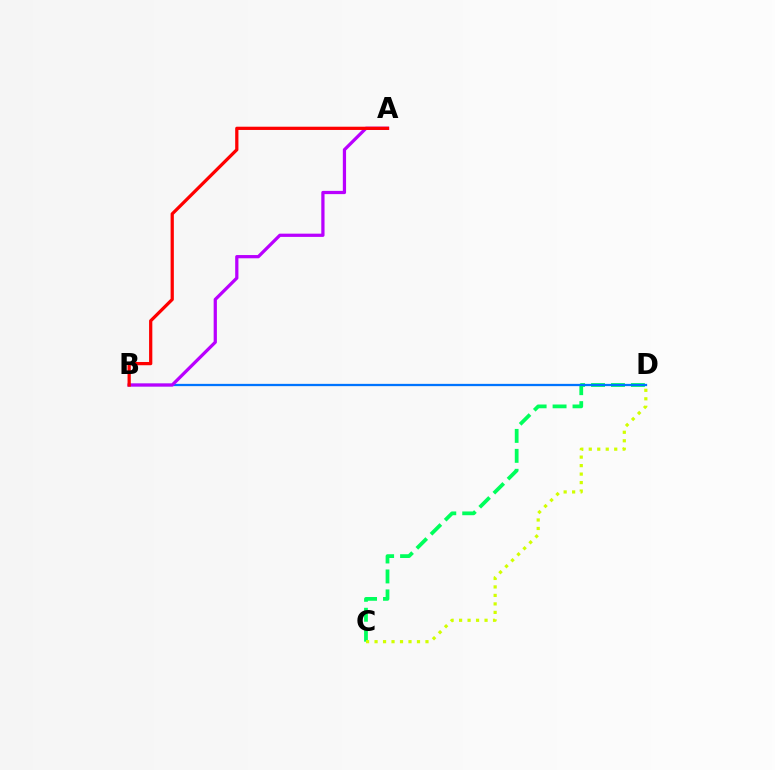{('C', 'D'): [{'color': '#00ff5c', 'line_style': 'dashed', 'thickness': 2.71}, {'color': '#d1ff00', 'line_style': 'dotted', 'thickness': 2.31}], ('B', 'D'): [{'color': '#0074ff', 'line_style': 'solid', 'thickness': 1.64}], ('A', 'B'): [{'color': '#b900ff', 'line_style': 'solid', 'thickness': 2.33}, {'color': '#ff0000', 'line_style': 'solid', 'thickness': 2.34}]}